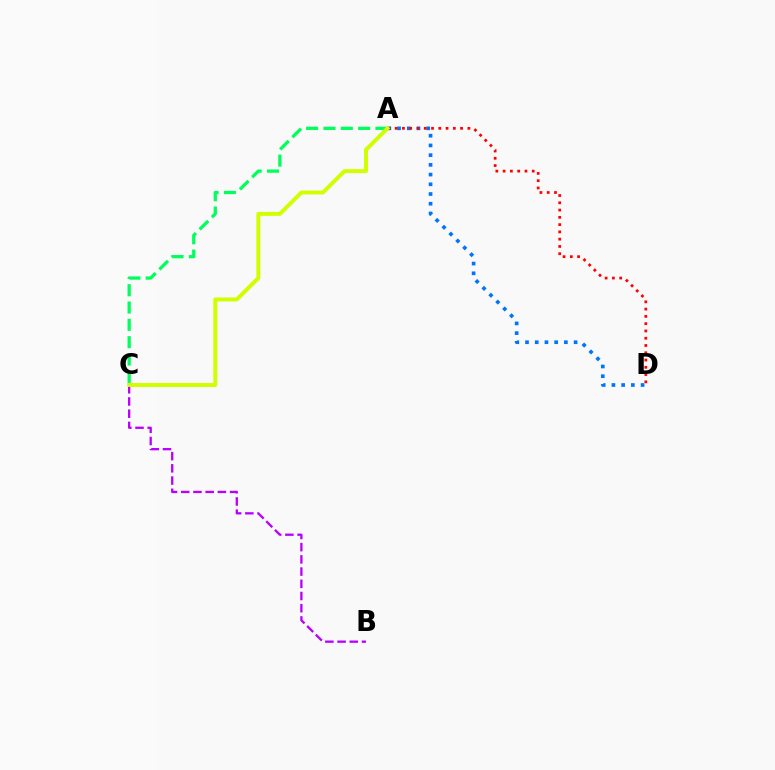{('A', 'D'): [{'color': '#0074ff', 'line_style': 'dotted', 'thickness': 2.64}, {'color': '#ff0000', 'line_style': 'dotted', 'thickness': 1.98}], ('B', 'C'): [{'color': '#b900ff', 'line_style': 'dashed', 'thickness': 1.66}], ('A', 'C'): [{'color': '#00ff5c', 'line_style': 'dashed', 'thickness': 2.35}, {'color': '#d1ff00', 'line_style': 'solid', 'thickness': 2.85}]}